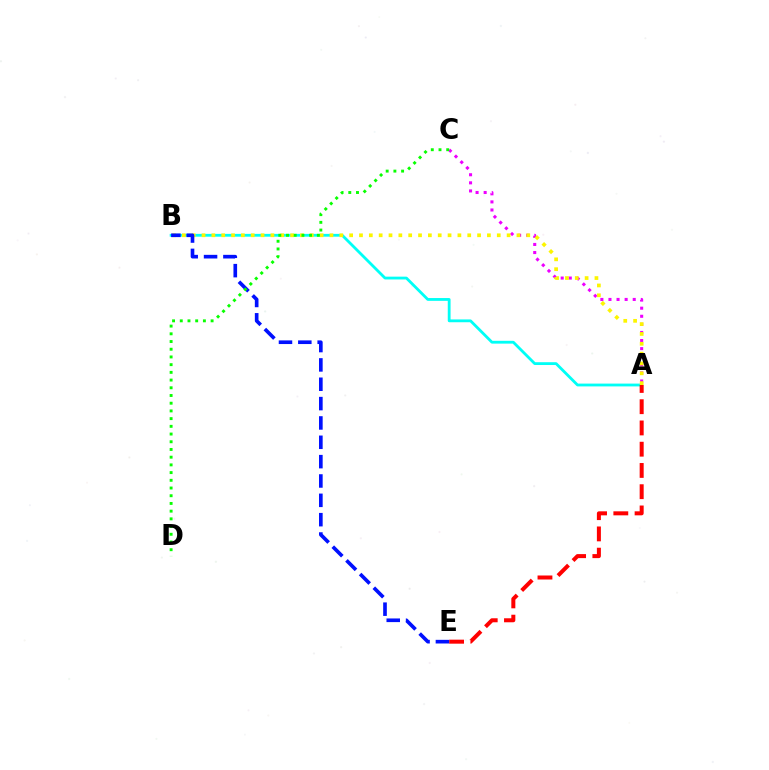{('A', 'B'): [{'color': '#00fff6', 'line_style': 'solid', 'thickness': 2.02}, {'color': '#fcf500', 'line_style': 'dotted', 'thickness': 2.67}], ('A', 'C'): [{'color': '#ee00ff', 'line_style': 'dotted', 'thickness': 2.2}], ('A', 'E'): [{'color': '#ff0000', 'line_style': 'dashed', 'thickness': 2.89}], ('B', 'E'): [{'color': '#0010ff', 'line_style': 'dashed', 'thickness': 2.63}], ('C', 'D'): [{'color': '#08ff00', 'line_style': 'dotted', 'thickness': 2.09}]}